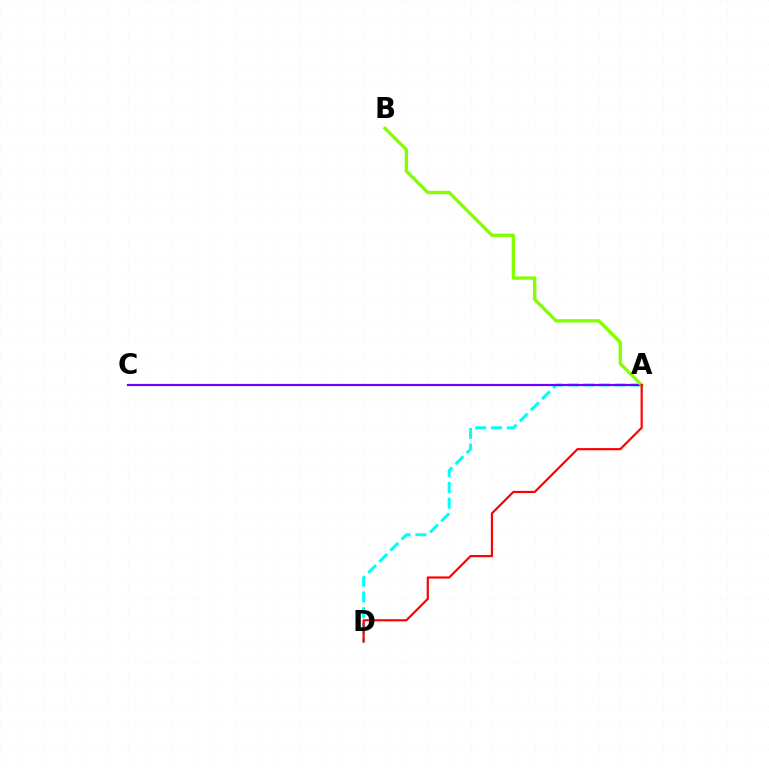{('A', 'D'): [{'color': '#00fff6', 'line_style': 'dashed', 'thickness': 2.14}, {'color': '#ff0000', 'line_style': 'solid', 'thickness': 1.57}], ('A', 'C'): [{'color': '#7200ff', 'line_style': 'solid', 'thickness': 1.57}], ('A', 'B'): [{'color': '#84ff00', 'line_style': 'solid', 'thickness': 2.41}]}